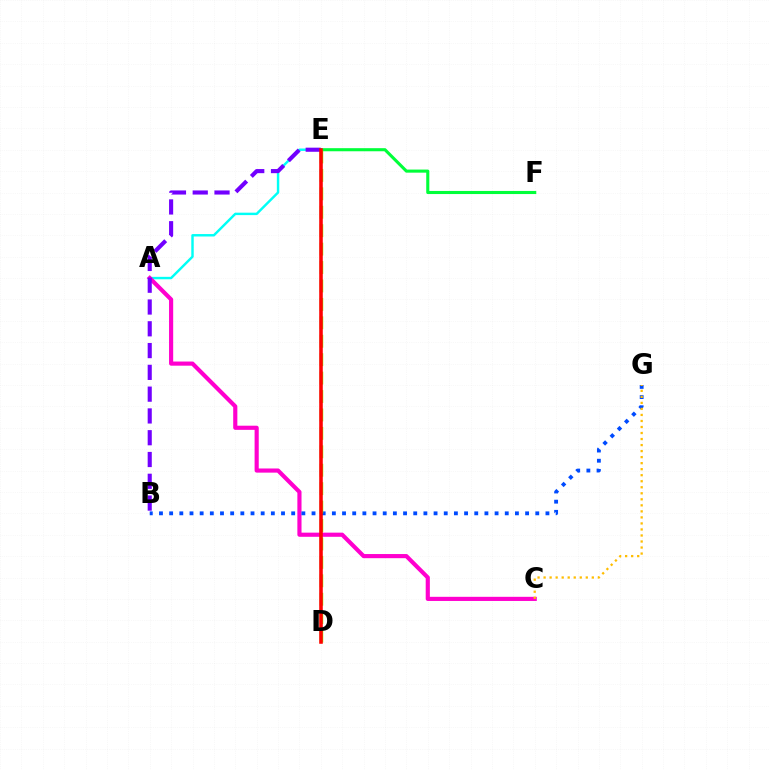{('A', 'E'): [{'color': '#00fff6', 'line_style': 'solid', 'thickness': 1.75}], ('A', 'C'): [{'color': '#ff00cf', 'line_style': 'solid', 'thickness': 2.99}], ('E', 'F'): [{'color': '#00ff39', 'line_style': 'solid', 'thickness': 2.22}], ('B', 'G'): [{'color': '#004bff', 'line_style': 'dotted', 'thickness': 2.76}], ('D', 'E'): [{'color': '#84ff00', 'line_style': 'dashed', 'thickness': 2.5}, {'color': '#ff0000', 'line_style': 'solid', 'thickness': 2.56}], ('B', 'E'): [{'color': '#7200ff', 'line_style': 'dashed', 'thickness': 2.96}], ('C', 'G'): [{'color': '#ffbd00', 'line_style': 'dotted', 'thickness': 1.64}]}